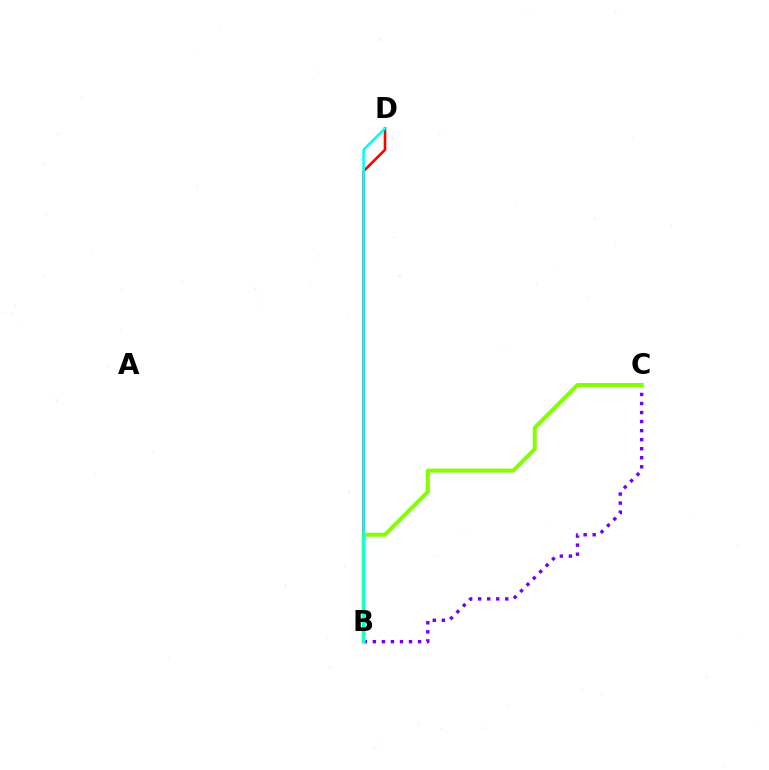{('B', 'D'): [{'color': '#ff0000', 'line_style': 'solid', 'thickness': 1.86}, {'color': '#00fff6', 'line_style': 'solid', 'thickness': 1.84}], ('B', 'C'): [{'color': '#7200ff', 'line_style': 'dotted', 'thickness': 2.46}, {'color': '#84ff00', 'line_style': 'solid', 'thickness': 2.87}]}